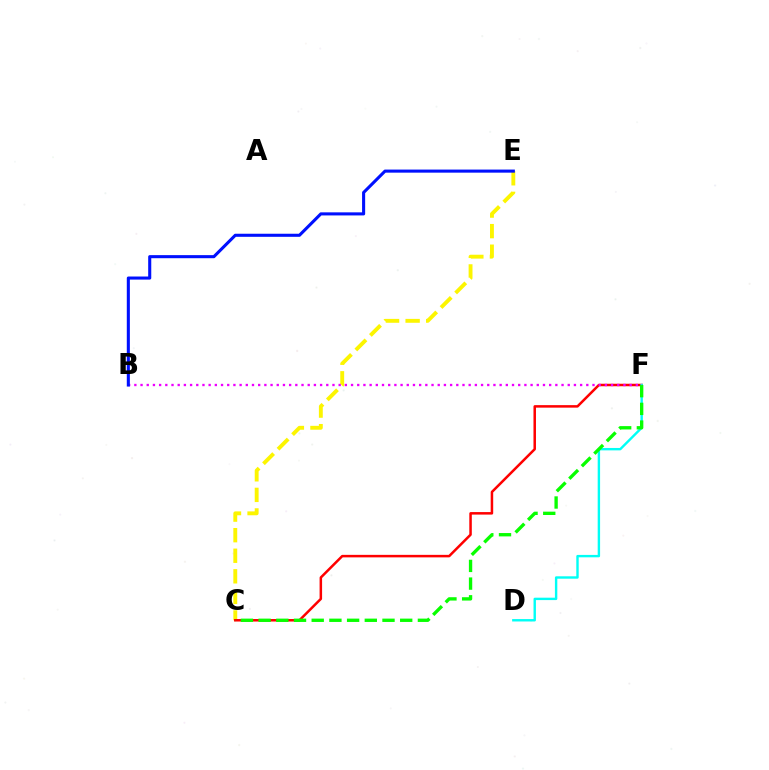{('C', 'E'): [{'color': '#fcf500', 'line_style': 'dashed', 'thickness': 2.79}], ('C', 'F'): [{'color': '#ff0000', 'line_style': 'solid', 'thickness': 1.81}, {'color': '#08ff00', 'line_style': 'dashed', 'thickness': 2.4}], ('D', 'F'): [{'color': '#00fff6', 'line_style': 'solid', 'thickness': 1.73}], ('B', 'F'): [{'color': '#ee00ff', 'line_style': 'dotted', 'thickness': 1.68}], ('B', 'E'): [{'color': '#0010ff', 'line_style': 'solid', 'thickness': 2.22}]}